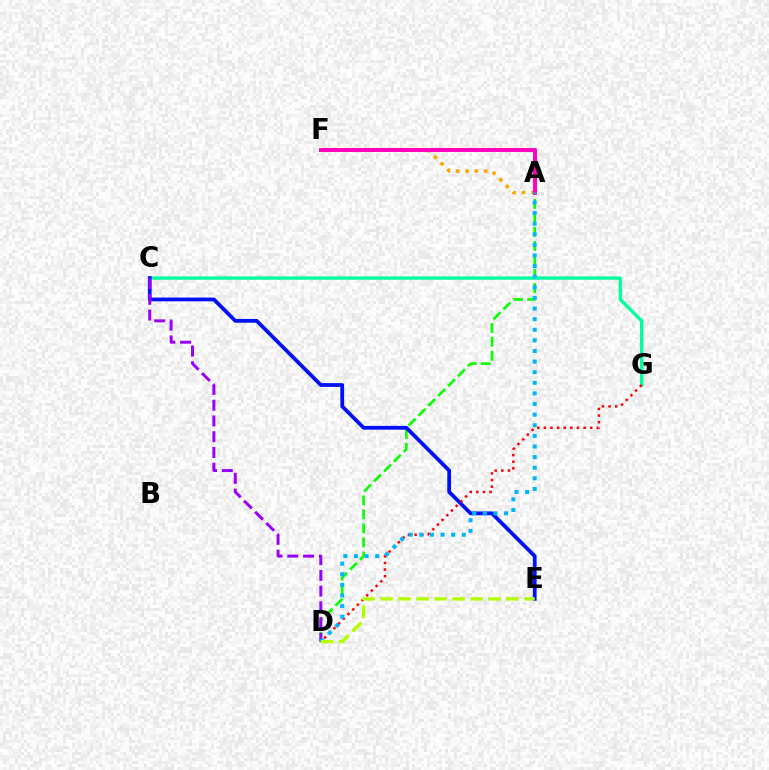{('A', 'D'): [{'color': '#08ff00', 'line_style': 'dashed', 'thickness': 1.9}, {'color': '#00b5ff', 'line_style': 'dotted', 'thickness': 2.88}], ('C', 'G'): [{'color': '#00ff9d', 'line_style': 'solid', 'thickness': 2.43}], ('C', 'E'): [{'color': '#0010ff', 'line_style': 'solid', 'thickness': 2.71}], ('D', 'G'): [{'color': '#ff0000', 'line_style': 'dotted', 'thickness': 1.8}], ('A', 'F'): [{'color': '#ffa500', 'line_style': 'dotted', 'thickness': 2.54}, {'color': '#ff00bd', 'line_style': 'solid', 'thickness': 2.82}], ('C', 'D'): [{'color': '#9b00ff', 'line_style': 'dashed', 'thickness': 2.14}], ('D', 'E'): [{'color': '#b3ff00', 'line_style': 'dashed', 'thickness': 2.44}]}